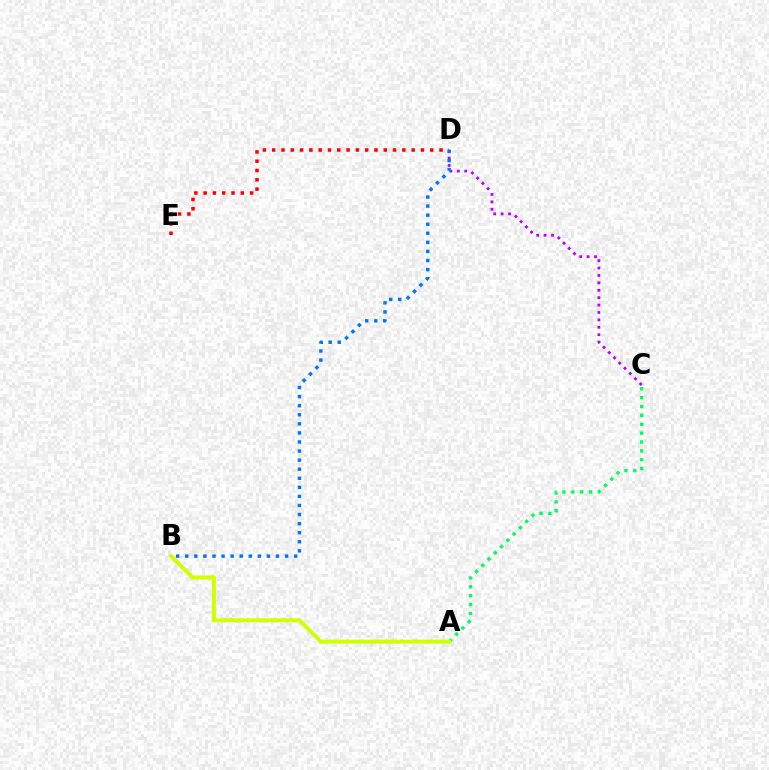{('A', 'C'): [{'color': '#00ff5c', 'line_style': 'dotted', 'thickness': 2.41}], ('A', 'B'): [{'color': '#d1ff00', 'line_style': 'solid', 'thickness': 2.83}], ('C', 'D'): [{'color': '#b900ff', 'line_style': 'dotted', 'thickness': 2.01}], ('D', 'E'): [{'color': '#ff0000', 'line_style': 'dotted', 'thickness': 2.53}], ('B', 'D'): [{'color': '#0074ff', 'line_style': 'dotted', 'thickness': 2.47}]}